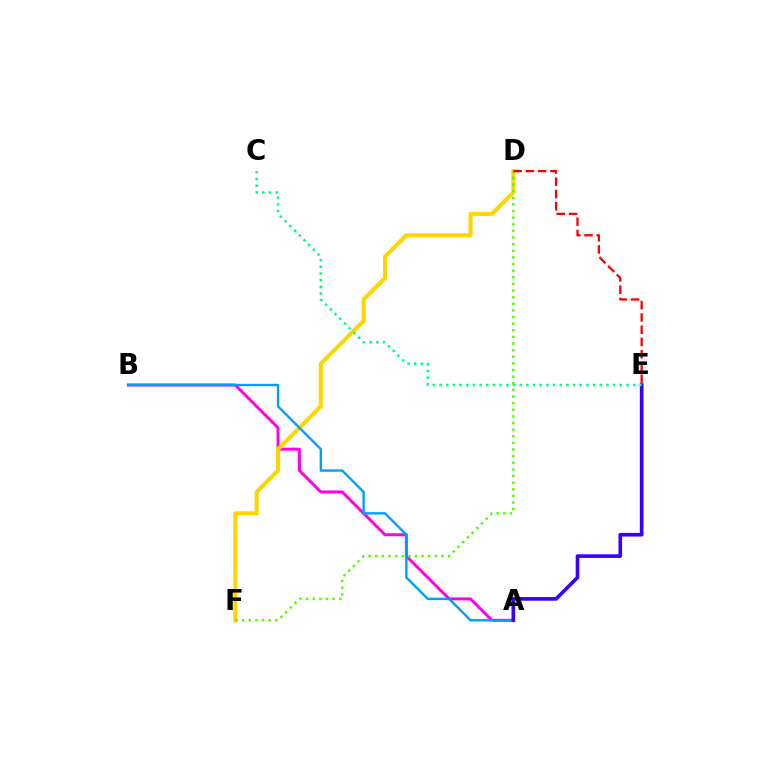{('A', 'B'): [{'color': '#ff00ed', 'line_style': 'solid', 'thickness': 2.15}, {'color': '#009eff', 'line_style': 'solid', 'thickness': 1.72}], ('D', 'F'): [{'color': '#ffd500', 'line_style': 'solid', 'thickness': 2.95}, {'color': '#4fff00', 'line_style': 'dotted', 'thickness': 1.8}], ('D', 'E'): [{'color': '#ff0000', 'line_style': 'dashed', 'thickness': 1.67}], ('A', 'E'): [{'color': '#3700ff', 'line_style': 'solid', 'thickness': 2.63}], ('C', 'E'): [{'color': '#00ff86', 'line_style': 'dotted', 'thickness': 1.81}]}